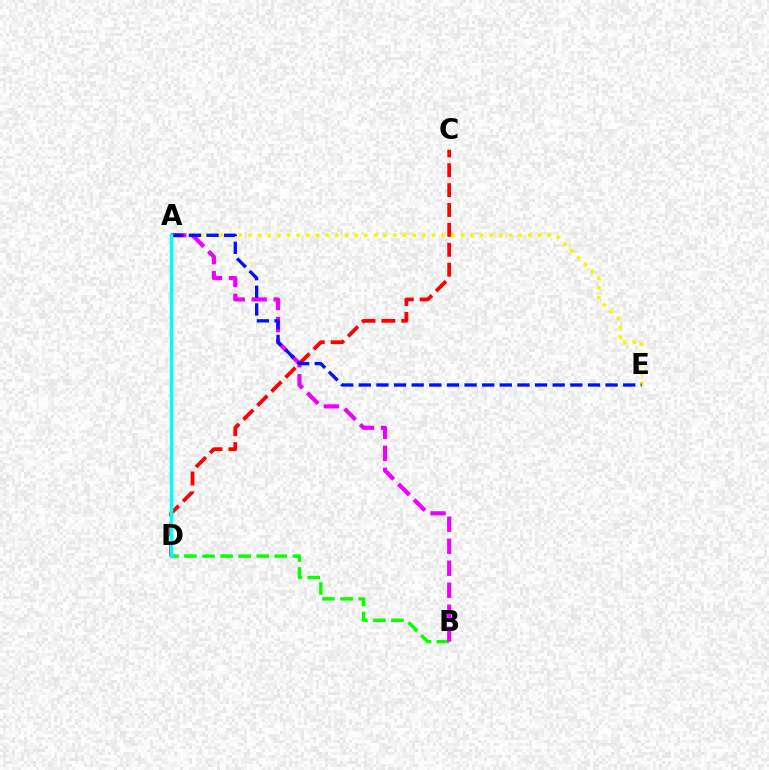{('B', 'D'): [{'color': '#08ff00', 'line_style': 'dashed', 'thickness': 2.46}], ('A', 'E'): [{'color': '#fcf500', 'line_style': 'dotted', 'thickness': 2.62}, {'color': '#0010ff', 'line_style': 'dashed', 'thickness': 2.39}], ('A', 'B'): [{'color': '#ee00ff', 'line_style': 'dashed', 'thickness': 2.99}], ('C', 'D'): [{'color': '#ff0000', 'line_style': 'dashed', 'thickness': 2.7}], ('A', 'D'): [{'color': '#00fff6', 'line_style': 'solid', 'thickness': 2.52}]}